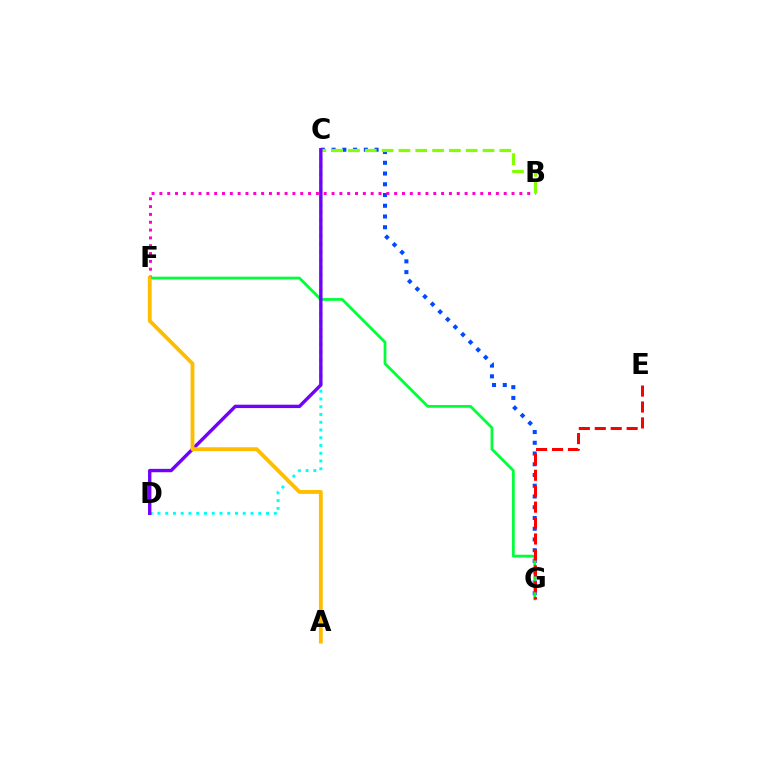{('C', 'G'): [{'color': '#004bff', 'line_style': 'dotted', 'thickness': 2.92}], ('F', 'G'): [{'color': '#00ff39', 'line_style': 'solid', 'thickness': 1.99}], ('C', 'D'): [{'color': '#00fff6', 'line_style': 'dotted', 'thickness': 2.11}, {'color': '#7200ff', 'line_style': 'solid', 'thickness': 2.44}], ('E', 'G'): [{'color': '#ff0000', 'line_style': 'dashed', 'thickness': 2.16}], ('B', 'F'): [{'color': '#ff00cf', 'line_style': 'dotted', 'thickness': 2.13}], ('B', 'C'): [{'color': '#84ff00', 'line_style': 'dashed', 'thickness': 2.29}], ('A', 'F'): [{'color': '#ffbd00', 'line_style': 'solid', 'thickness': 2.76}]}